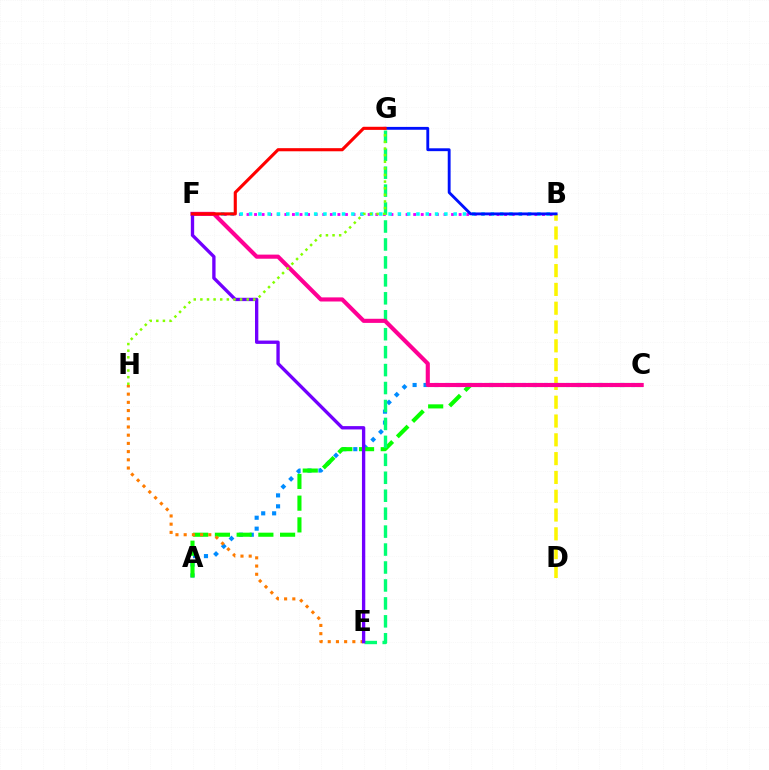{('A', 'C'): [{'color': '#008cff', 'line_style': 'dotted', 'thickness': 2.97}, {'color': '#08ff00', 'line_style': 'dashed', 'thickness': 2.95}], ('B', 'F'): [{'color': '#ee00ff', 'line_style': 'dotted', 'thickness': 2.06}, {'color': '#00fff6', 'line_style': 'dotted', 'thickness': 2.53}], ('B', 'D'): [{'color': '#fcf500', 'line_style': 'dashed', 'thickness': 2.55}], ('E', 'H'): [{'color': '#ff7c00', 'line_style': 'dotted', 'thickness': 2.23}], ('E', 'G'): [{'color': '#00ff74', 'line_style': 'dashed', 'thickness': 2.44}], ('C', 'F'): [{'color': '#ff0094', 'line_style': 'solid', 'thickness': 2.96}], ('E', 'F'): [{'color': '#7200ff', 'line_style': 'solid', 'thickness': 2.4}], ('B', 'G'): [{'color': '#0010ff', 'line_style': 'solid', 'thickness': 2.06}], ('G', 'H'): [{'color': '#84ff00', 'line_style': 'dotted', 'thickness': 1.8}], ('F', 'G'): [{'color': '#ff0000', 'line_style': 'solid', 'thickness': 2.24}]}